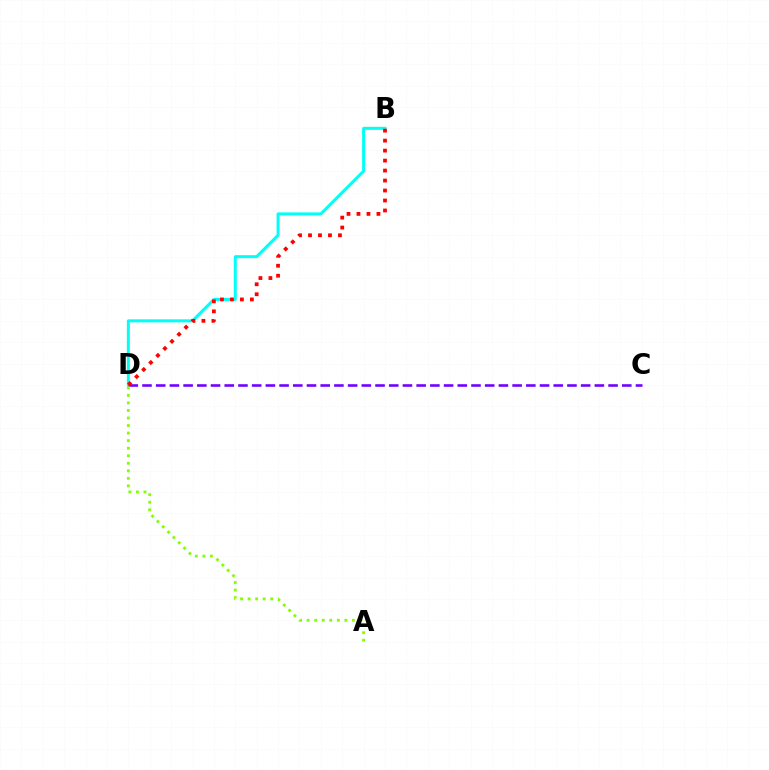{('B', 'D'): [{'color': '#00fff6', 'line_style': 'solid', 'thickness': 2.16}, {'color': '#ff0000', 'line_style': 'dotted', 'thickness': 2.71}], ('C', 'D'): [{'color': '#7200ff', 'line_style': 'dashed', 'thickness': 1.86}], ('A', 'D'): [{'color': '#84ff00', 'line_style': 'dotted', 'thickness': 2.05}]}